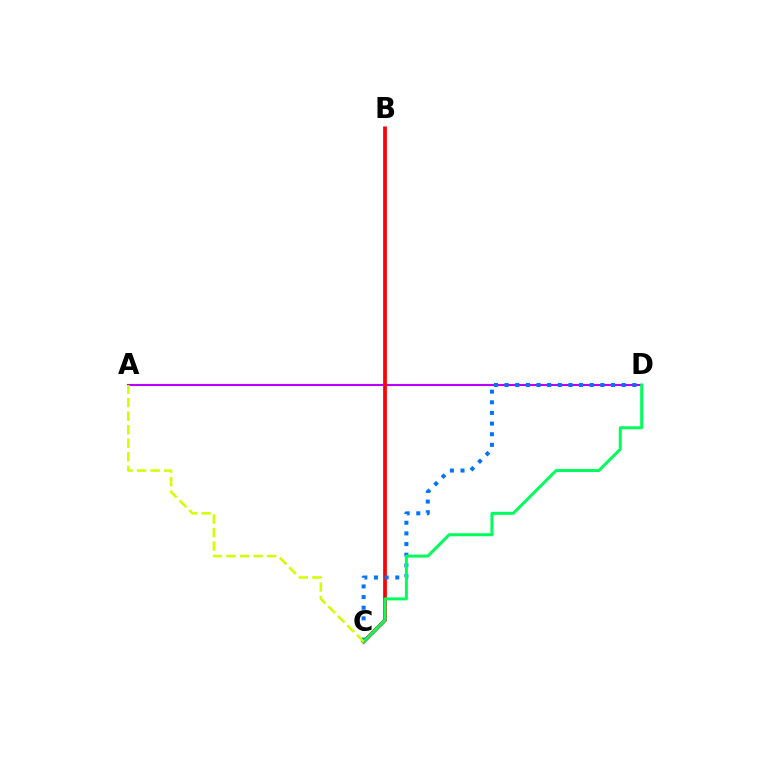{('A', 'D'): [{'color': '#b900ff', 'line_style': 'solid', 'thickness': 1.53}], ('B', 'C'): [{'color': '#ff0000', 'line_style': 'solid', 'thickness': 2.69}], ('C', 'D'): [{'color': '#0074ff', 'line_style': 'dotted', 'thickness': 2.89}, {'color': '#00ff5c', 'line_style': 'solid', 'thickness': 2.16}], ('A', 'C'): [{'color': '#d1ff00', 'line_style': 'dashed', 'thickness': 1.84}]}